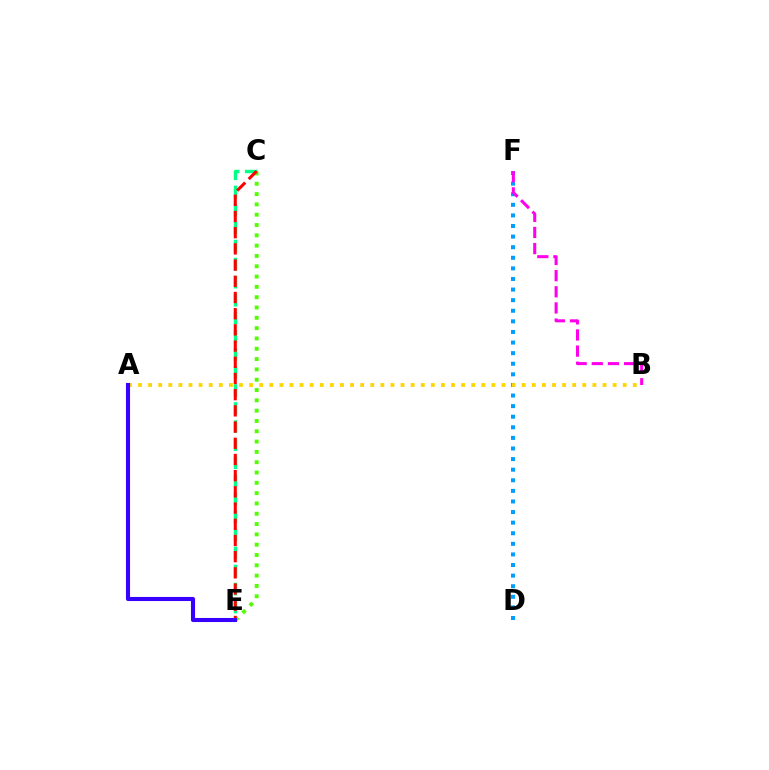{('D', 'F'): [{'color': '#009eff', 'line_style': 'dotted', 'thickness': 2.88}], ('B', 'F'): [{'color': '#ff00ed', 'line_style': 'dashed', 'thickness': 2.19}], ('C', 'E'): [{'color': '#4fff00', 'line_style': 'dotted', 'thickness': 2.8}, {'color': '#00ff86', 'line_style': 'dashed', 'thickness': 2.45}, {'color': '#ff0000', 'line_style': 'dashed', 'thickness': 2.2}], ('A', 'B'): [{'color': '#ffd500', 'line_style': 'dotted', 'thickness': 2.74}], ('A', 'E'): [{'color': '#3700ff', 'line_style': 'solid', 'thickness': 2.94}]}